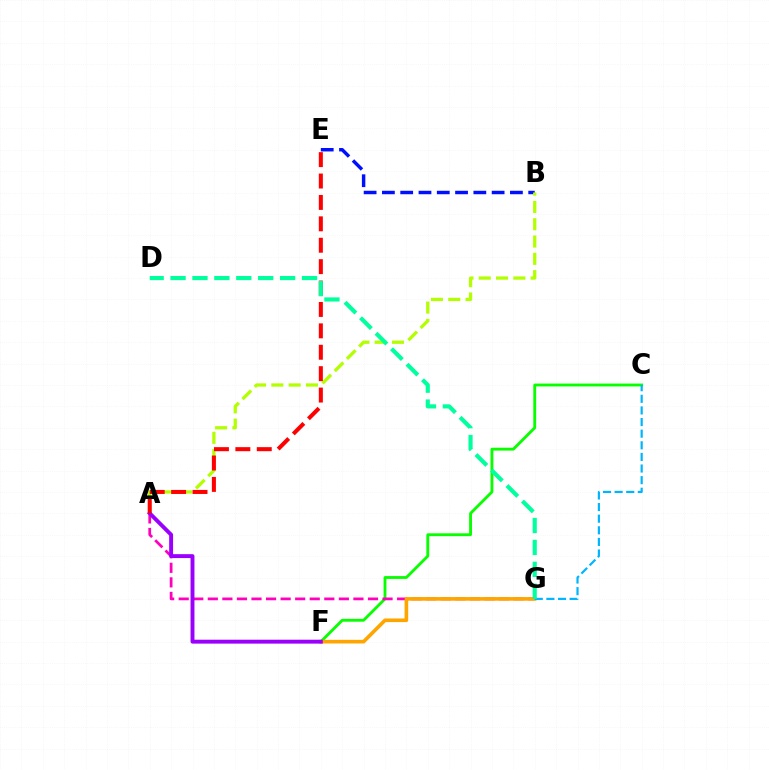{('C', 'F'): [{'color': '#08ff00', 'line_style': 'solid', 'thickness': 2.05}], ('B', 'E'): [{'color': '#0010ff', 'line_style': 'dashed', 'thickness': 2.48}], ('A', 'G'): [{'color': '#ff00bd', 'line_style': 'dashed', 'thickness': 1.98}], ('F', 'G'): [{'color': '#ffa500', 'line_style': 'solid', 'thickness': 2.61}], ('C', 'G'): [{'color': '#00b5ff', 'line_style': 'dashed', 'thickness': 1.58}], ('A', 'B'): [{'color': '#b3ff00', 'line_style': 'dashed', 'thickness': 2.35}], ('A', 'F'): [{'color': '#9b00ff', 'line_style': 'solid', 'thickness': 2.82}], ('A', 'E'): [{'color': '#ff0000', 'line_style': 'dashed', 'thickness': 2.91}], ('D', 'G'): [{'color': '#00ff9d', 'line_style': 'dashed', 'thickness': 2.98}]}